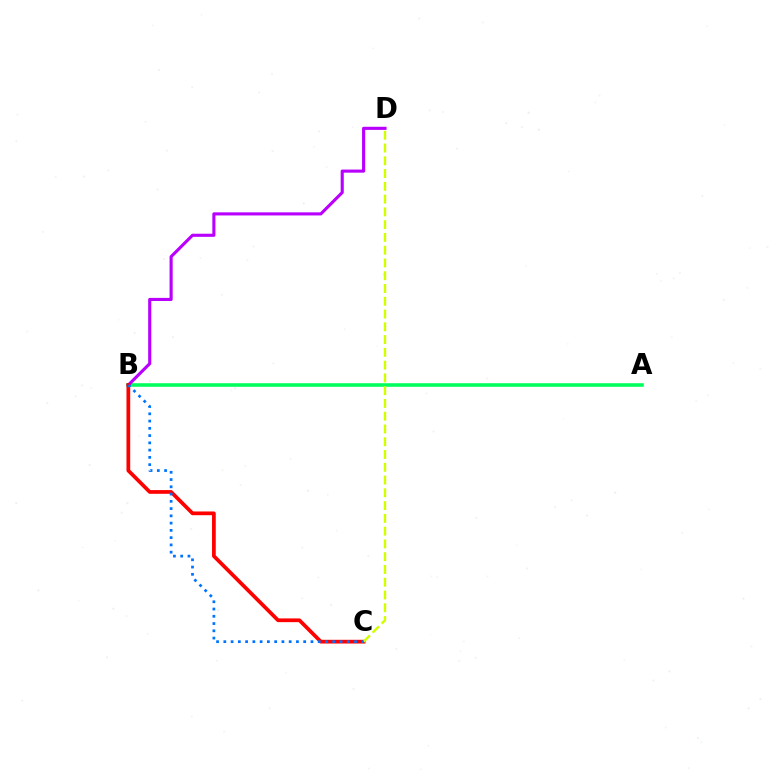{('A', 'B'): [{'color': '#00ff5c', 'line_style': 'solid', 'thickness': 2.57}], ('B', 'D'): [{'color': '#b900ff', 'line_style': 'solid', 'thickness': 2.24}], ('B', 'C'): [{'color': '#ff0000', 'line_style': 'solid', 'thickness': 2.68}, {'color': '#0074ff', 'line_style': 'dotted', 'thickness': 1.97}], ('C', 'D'): [{'color': '#d1ff00', 'line_style': 'dashed', 'thickness': 1.73}]}